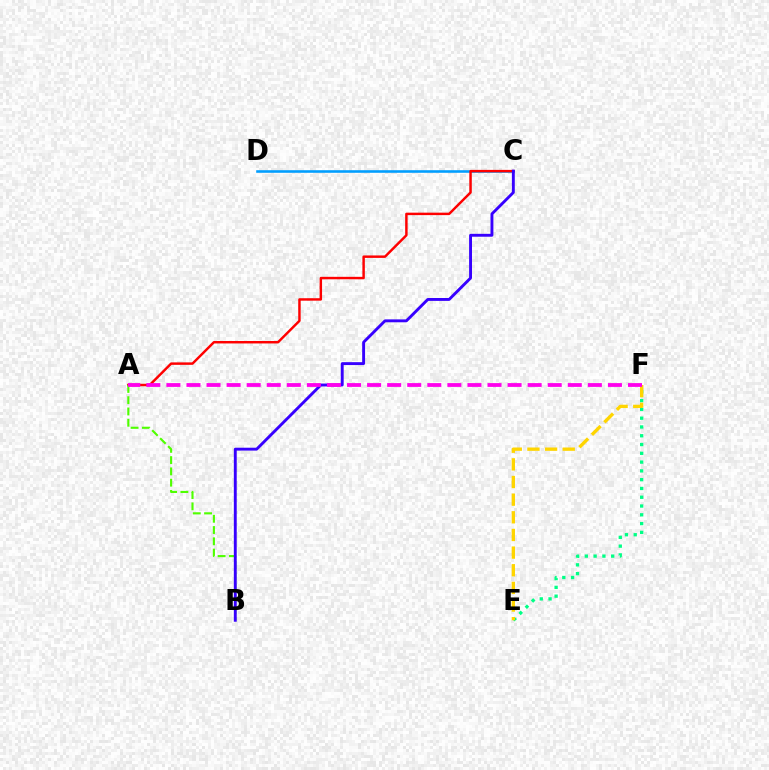{('C', 'D'): [{'color': '#009eff', 'line_style': 'solid', 'thickness': 1.86}], ('A', 'C'): [{'color': '#ff0000', 'line_style': 'solid', 'thickness': 1.77}], ('A', 'B'): [{'color': '#4fff00', 'line_style': 'dashed', 'thickness': 1.53}], ('E', 'F'): [{'color': '#00ff86', 'line_style': 'dotted', 'thickness': 2.39}, {'color': '#ffd500', 'line_style': 'dashed', 'thickness': 2.4}], ('B', 'C'): [{'color': '#3700ff', 'line_style': 'solid', 'thickness': 2.08}], ('A', 'F'): [{'color': '#ff00ed', 'line_style': 'dashed', 'thickness': 2.73}]}